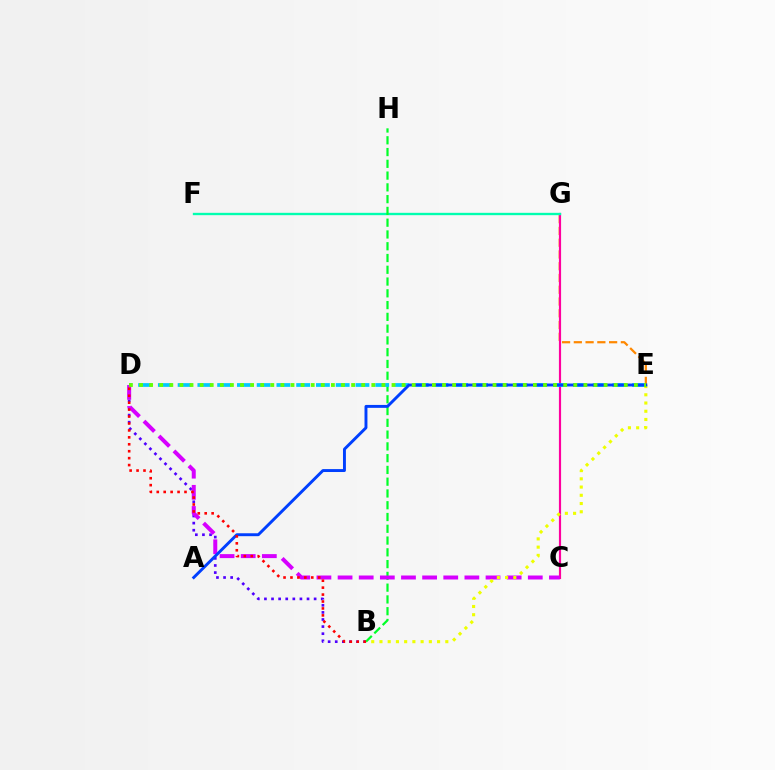{('E', 'G'): [{'color': '#ff8800', 'line_style': 'dashed', 'thickness': 1.6}], ('C', 'G'): [{'color': '#ff00a0', 'line_style': 'solid', 'thickness': 1.56}], ('F', 'G'): [{'color': '#00ffaf', 'line_style': 'solid', 'thickness': 1.69}], ('B', 'D'): [{'color': '#4f00ff', 'line_style': 'dotted', 'thickness': 1.93}, {'color': '#ff0000', 'line_style': 'dotted', 'thickness': 1.88}], ('B', 'H'): [{'color': '#00ff27', 'line_style': 'dashed', 'thickness': 1.6}], ('D', 'E'): [{'color': '#00c7ff', 'line_style': 'dashed', 'thickness': 2.68}, {'color': '#66ff00', 'line_style': 'dotted', 'thickness': 2.74}], ('C', 'D'): [{'color': '#d600ff', 'line_style': 'dashed', 'thickness': 2.87}], ('B', 'E'): [{'color': '#eeff00', 'line_style': 'dotted', 'thickness': 2.24}], ('A', 'E'): [{'color': '#003fff', 'line_style': 'solid', 'thickness': 2.1}]}